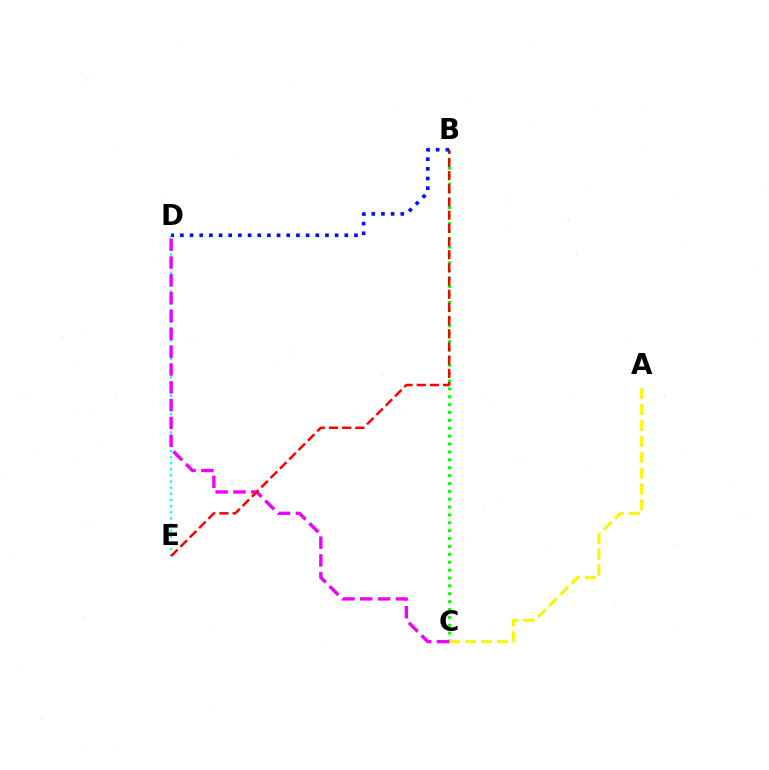{('D', 'E'): [{'color': '#00fff6', 'line_style': 'dotted', 'thickness': 1.67}], ('B', 'C'): [{'color': '#08ff00', 'line_style': 'dotted', 'thickness': 2.14}], ('C', 'D'): [{'color': '#ee00ff', 'line_style': 'dashed', 'thickness': 2.42}], ('A', 'C'): [{'color': '#fcf500', 'line_style': 'dashed', 'thickness': 2.16}], ('B', 'E'): [{'color': '#ff0000', 'line_style': 'dashed', 'thickness': 1.79}], ('B', 'D'): [{'color': '#0010ff', 'line_style': 'dotted', 'thickness': 2.63}]}